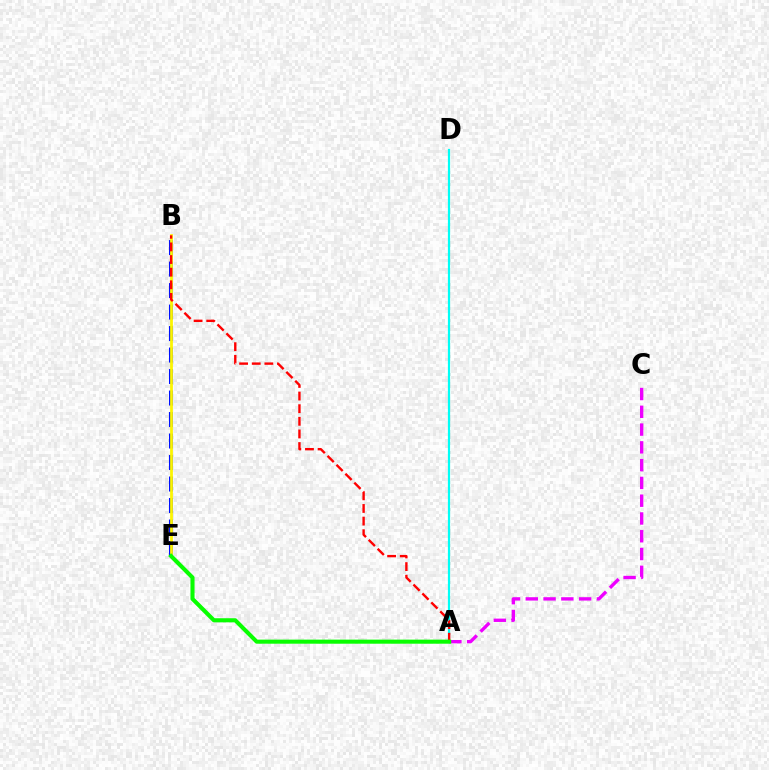{('A', 'C'): [{'color': '#ee00ff', 'line_style': 'dashed', 'thickness': 2.42}], ('B', 'E'): [{'color': '#0010ff', 'line_style': 'dashed', 'thickness': 2.92}, {'color': '#fcf500', 'line_style': 'solid', 'thickness': 1.99}], ('A', 'D'): [{'color': '#00fff6', 'line_style': 'solid', 'thickness': 1.59}], ('A', 'B'): [{'color': '#ff0000', 'line_style': 'dashed', 'thickness': 1.72}], ('A', 'E'): [{'color': '#08ff00', 'line_style': 'solid', 'thickness': 2.94}]}